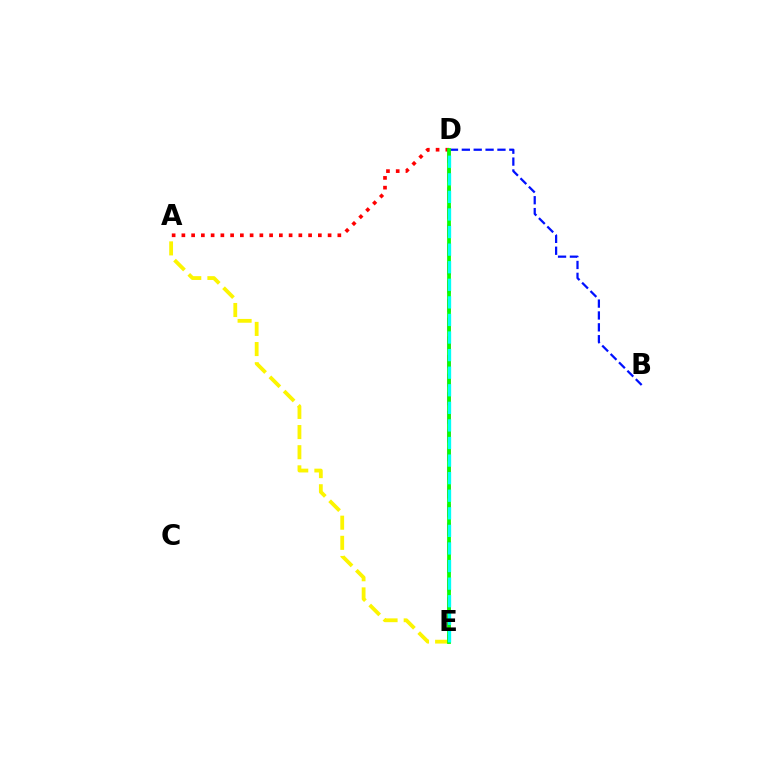{('D', 'E'): [{'color': '#ee00ff', 'line_style': 'dashed', 'thickness': 2.53}, {'color': '#08ff00', 'line_style': 'solid', 'thickness': 2.71}, {'color': '#00fff6', 'line_style': 'dashed', 'thickness': 2.39}], ('B', 'D'): [{'color': '#0010ff', 'line_style': 'dashed', 'thickness': 1.61}], ('A', 'E'): [{'color': '#fcf500', 'line_style': 'dashed', 'thickness': 2.74}], ('A', 'D'): [{'color': '#ff0000', 'line_style': 'dotted', 'thickness': 2.65}]}